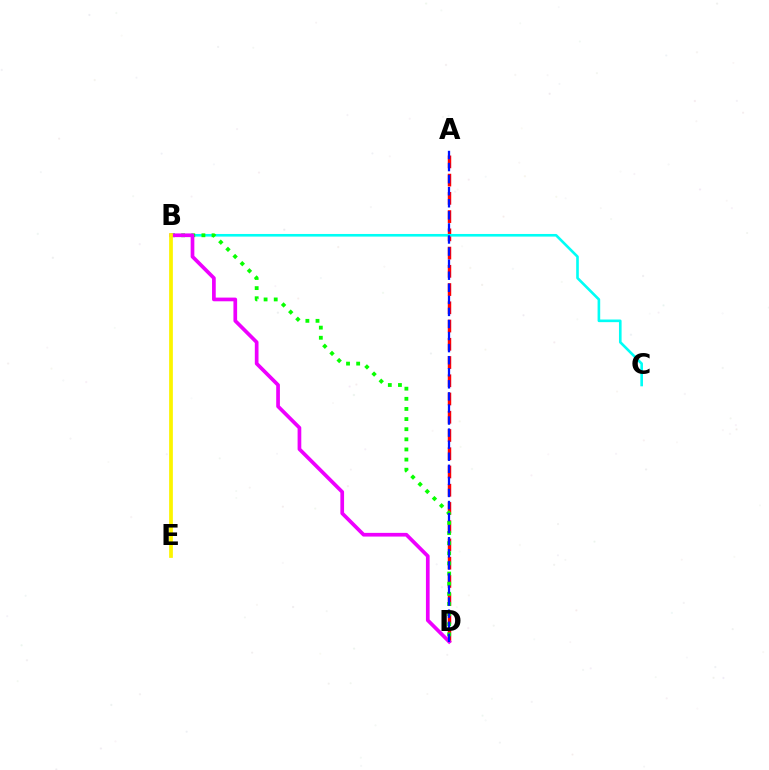{('A', 'D'): [{'color': '#ff0000', 'line_style': 'dashed', 'thickness': 2.48}, {'color': '#0010ff', 'line_style': 'dashed', 'thickness': 1.64}], ('B', 'C'): [{'color': '#00fff6', 'line_style': 'solid', 'thickness': 1.89}], ('B', 'D'): [{'color': '#08ff00', 'line_style': 'dotted', 'thickness': 2.75}, {'color': '#ee00ff', 'line_style': 'solid', 'thickness': 2.66}], ('B', 'E'): [{'color': '#fcf500', 'line_style': 'solid', 'thickness': 2.69}]}